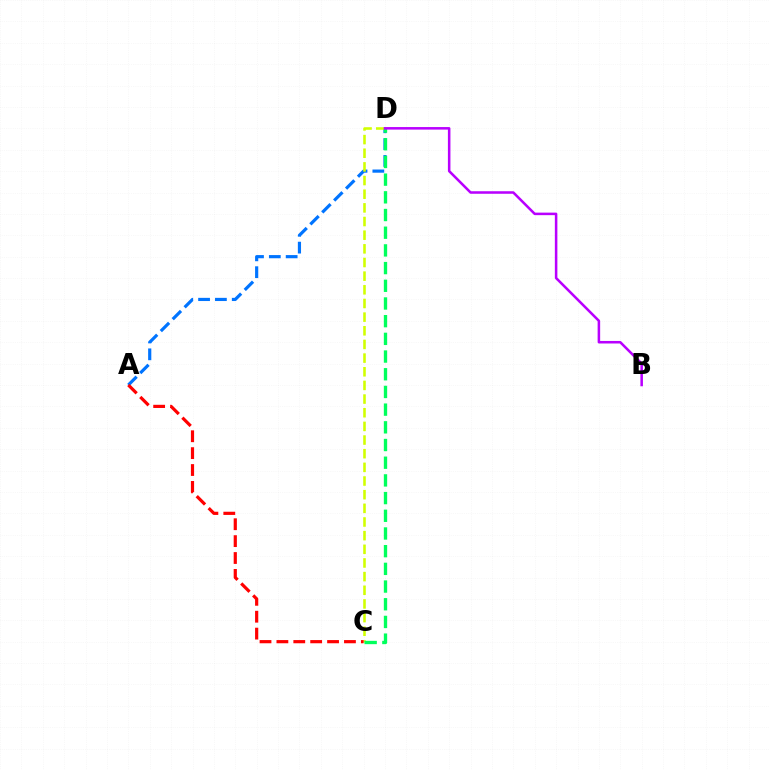{('A', 'D'): [{'color': '#0074ff', 'line_style': 'dashed', 'thickness': 2.29}], ('C', 'D'): [{'color': '#d1ff00', 'line_style': 'dashed', 'thickness': 1.86}, {'color': '#00ff5c', 'line_style': 'dashed', 'thickness': 2.4}], ('A', 'C'): [{'color': '#ff0000', 'line_style': 'dashed', 'thickness': 2.29}], ('B', 'D'): [{'color': '#b900ff', 'line_style': 'solid', 'thickness': 1.83}]}